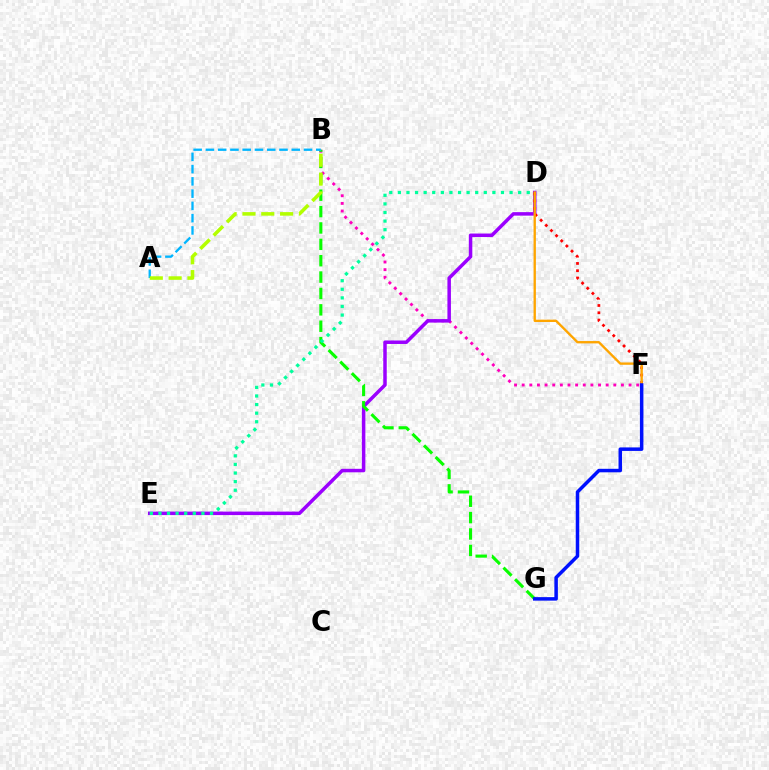{('B', 'F'): [{'color': '#ff00bd', 'line_style': 'dotted', 'thickness': 2.07}], ('D', 'E'): [{'color': '#9b00ff', 'line_style': 'solid', 'thickness': 2.52}, {'color': '#00ff9d', 'line_style': 'dotted', 'thickness': 2.33}], ('D', 'F'): [{'color': '#ff0000', 'line_style': 'dotted', 'thickness': 1.98}, {'color': '#ffa500', 'line_style': 'solid', 'thickness': 1.69}], ('B', 'G'): [{'color': '#08ff00', 'line_style': 'dashed', 'thickness': 2.23}], ('A', 'B'): [{'color': '#00b5ff', 'line_style': 'dashed', 'thickness': 1.67}, {'color': '#b3ff00', 'line_style': 'dashed', 'thickness': 2.56}], ('F', 'G'): [{'color': '#0010ff', 'line_style': 'solid', 'thickness': 2.52}]}